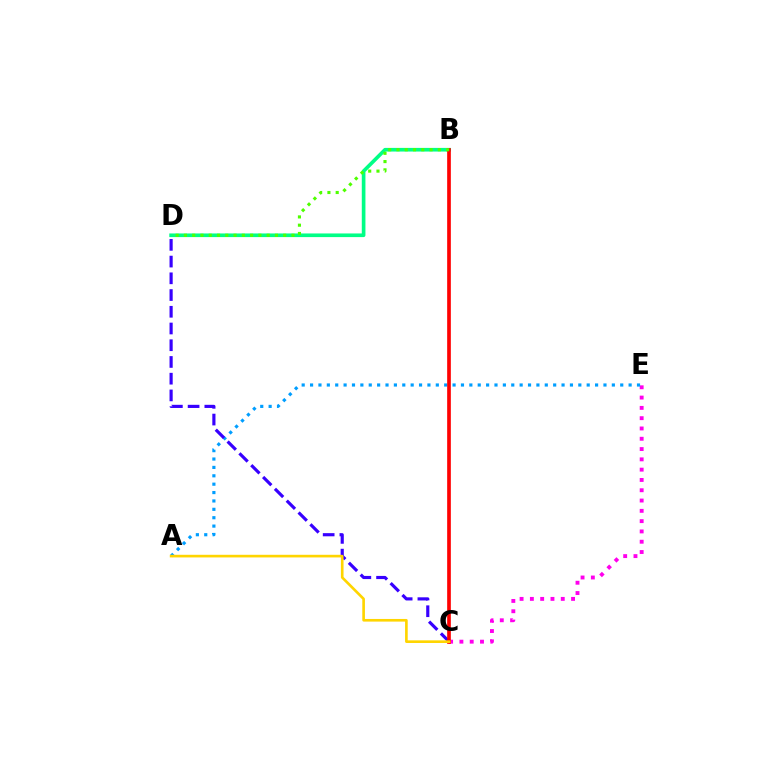{('B', 'D'): [{'color': '#00ff86', 'line_style': 'solid', 'thickness': 2.63}, {'color': '#4fff00', 'line_style': 'dotted', 'thickness': 2.25}], ('C', 'E'): [{'color': '#ff00ed', 'line_style': 'dotted', 'thickness': 2.8}], ('A', 'E'): [{'color': '#009eff', 'line_style': 'dotted', 'thickness': 2.28}], ('C', 'D'): [{'color': '#3700ff', 'line_style': 'dashed', 'thickness': 2.27}], ('B', 'C'): [{'color': '#ff0000', 'line_style': 'solid', 'thickness': 2.64}], ('A', 'C'): [{'color': '#ffd500', 'line_style': 'solid', 'thickness': 1.9}]}